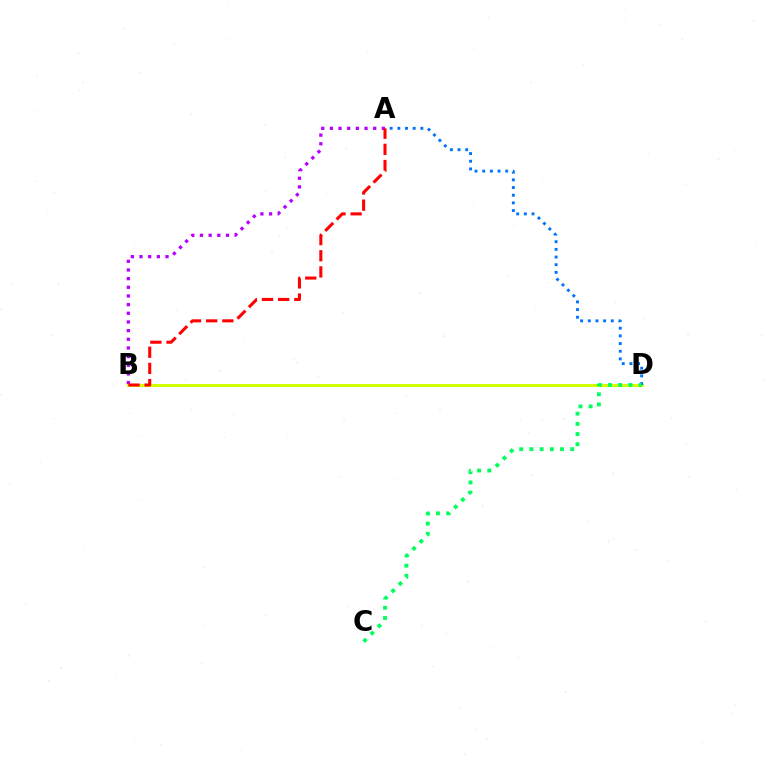{('A', 'B'): [{'color': '#b900ff', 'line_style': 'dotted', 'thickness': 2.35}, {'color': '#ff0000', 'line_style': 'dashed', 'thickness': 2.2}], ('B', 'D'): [{'color': '#d1ff00', 'line_style': 'solid', 'thickness': 2.16}], ('A', 'D'): [{'color': '#0074ff', 'line_style': 'dotted', 'thickness': 2.09}], ('C', 'D'): [{'color': '#00ff5c', 'line_style': 'dotted', 'thickness': 2.77}]}